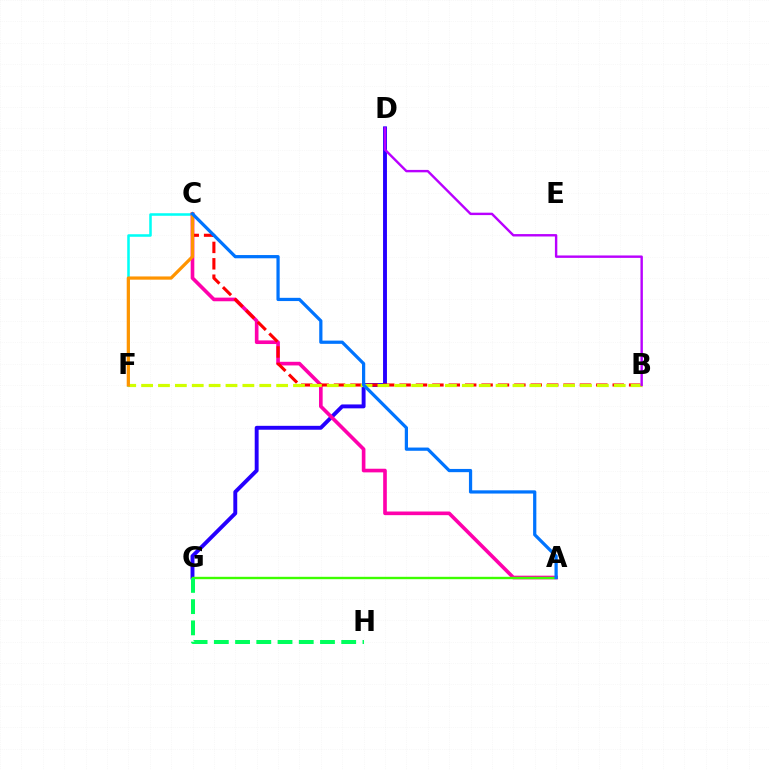{('D', 'G'): [{'color': '#2500ff', 'line_style': 'solid', 'thickness': 2.81}], ('C', 'F'): [{'color': '#00fff6', 'line_style': 'solid', 'thickness': 1.83}, {'color': '#ff9400', 'line_style': 'solid', 'thickness': 2.33}], ('A', 'C'): [{'color': '#ff00ac', 'line_style': 'solid', 'thickness': 2.62}, {'color': '#0074ff', 'line_style': 'solid', 'thickness': 2.33}], ('A', 'G'): [{'color': '#3dff00', 'line_style': 'solid', 'thickness': 1.71}], ('B', 'C'): [{'color': '#ff0000', 'line_style': 'dashed', 'thickness': 2.23}], ('B', 'F'): [{'color': '#d1ff00', 'line_style': 'dashed', 'thickness': 2.29}], ('B', 'D'): [{'color': '#b900ff', 'line_style': 'solid', 'thickness': 1.73}], ('G', 'H'): [{'color': '#00ff5c', 'line_style': 'dashed', 'thickness': 2.88}]}